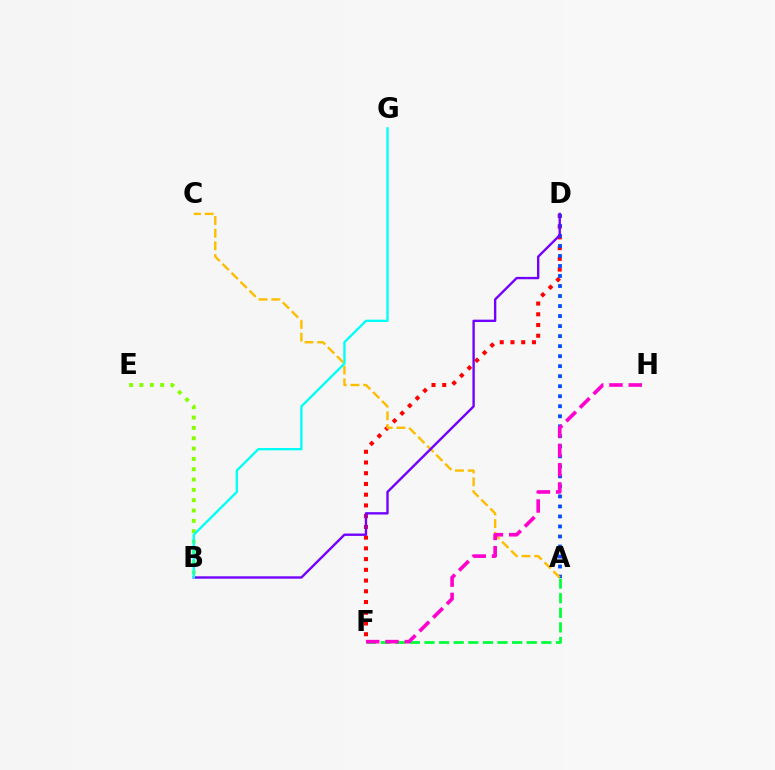{('A', 'F'): [{'color': '#00ff39', 'line_style': 'dashed', 'thickness': 1.98}], ('D', 'F'): [{'color': '#ff0000', 'line_style': 'dotted', 'thickness': 2.92}], ('B', 'E'): [{'color': '#84ff00', 'line_style': 'dotted', 'thickness': 2.81}], ('A', 'D'): [{'color': '#004bff', 'line_style': 'dotted', 'thickness': 2.72}], ('A', 'C'): [{'color': '#ffbd00', 'line_style': 'dashed', 'thickness': 1.72}], ('F', 'H'): [{'color': '#ff00cf', 'line_style': 'dashed', 'thickness': 2.62}], ('B', 'D'): [{'color': '#7200ff', 'line_style': 'solid', 'thickness': 1.71}], ('B', 'G'): [{'color': '#00fff6', 'line_style': 'solid', 'thickness': 1.69}]}